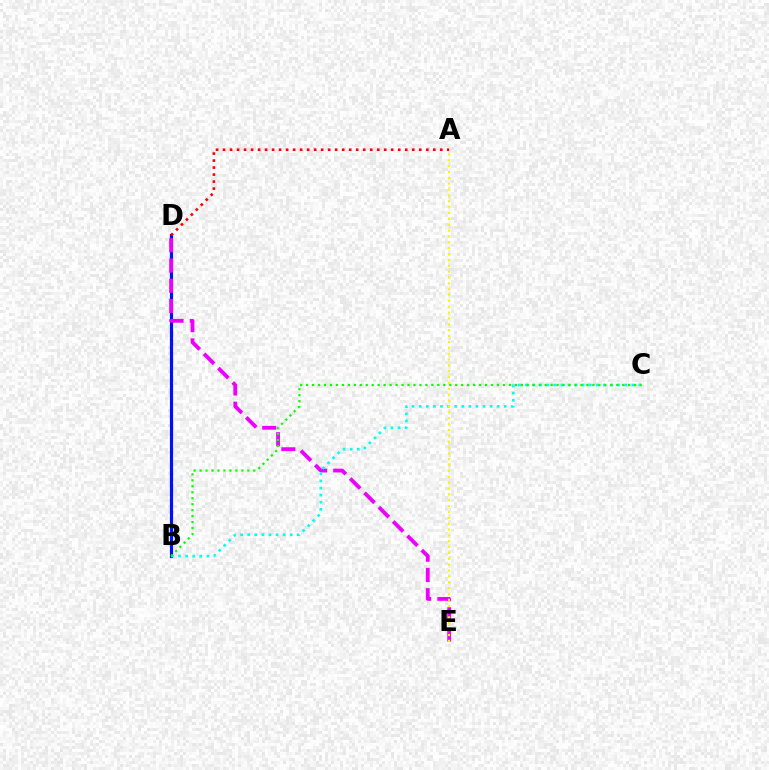{('B', 'D'): [{'color': '#0010ff', 'line_style': 'solid', 'thickness': 2.29}], ('D', 'E'): [{'color': '#ee00ff', 'line_style': 'dashed', 'thickness': 2.75}], ('B', 'C'): [{'color': '#00fff6', 'line_style': 'dotted', 'thickness': 1.93}, {'color': '#08ff00', 'line_style': 'dotted', 'thickness': 1.62}], ('A', 'D'): [{'color': '#ff0000', 'line_style': 'dotted', 'thickness': 1.9}], ('A', 'E'): [{'color': '#fcf500', 'line_style': 'dotted', 'thickness': 1.59}]}